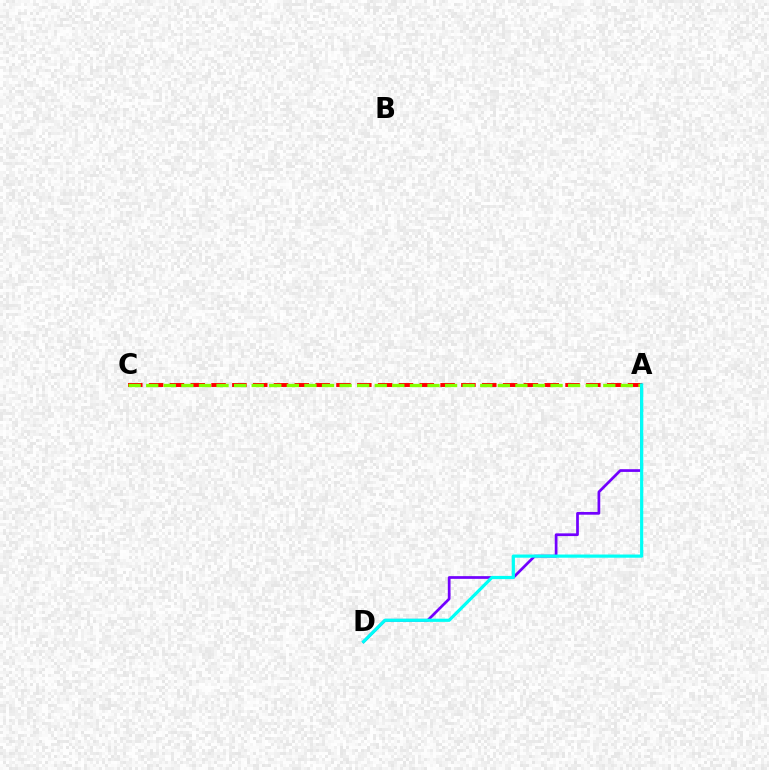{('A', 'C'): [{'color': '#ff0000', 'line_style': 'dashed', 'thickness': 2.83}, {'color': '#84ff00', 'line_style': 'dashed', 'thickness': 2.39}], ('A', 'D'): [{'color': '#7200ff', 'line_style': 'solid', 'thickness': 1.96}, {'color': '#00fff6', 'line_style': 'solid', 'thickness': 2.29}]}